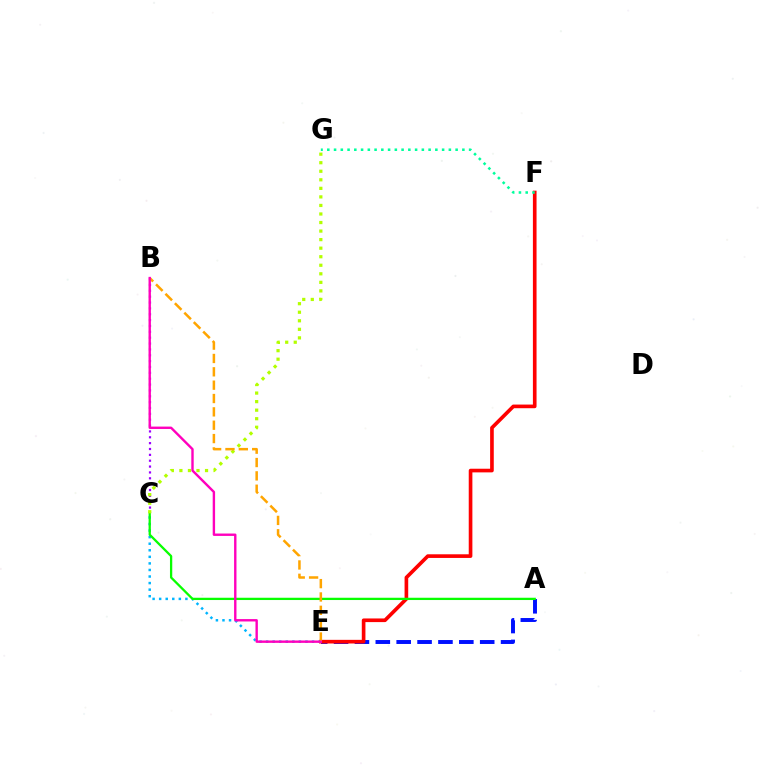{('A', 'E'): [{'color': '#0010ff', 'line_style': 'dashed', 'thickness': 2.84}], ('B', 'C'): [{'color': '#9b00ff', 'line_style': 'dotted', 'thickness': 1.59}], ('E', 'F'): [{'color': '#ff0000', 'line_style': 'solid', 'thickness': 2.63}], ('F', 'G'): [{'color': '#00ff9d', 'line_style': 'dotted', 'thickness': 1.83}], ('C', 'E'): [{'color': '#00b5ff', 'line_style': 'dotted', 'thickness': 1.78}], ('A', 'C'): [{'color': '#08ff00', 'line_style': 'solid', 'thickness': 1.64}], ('C', 'G'): [{'color': '#b3ff00', 'line_style': 'dotted', 'thickness': 2.32}], ('B', 'E'): [{'color': '#ffa500', 'line_style': 'dashed', 'thickness': 1.81}, {'color': '#ff00bd', 'line_style': 'solid', 'thickness': 1.72}]}